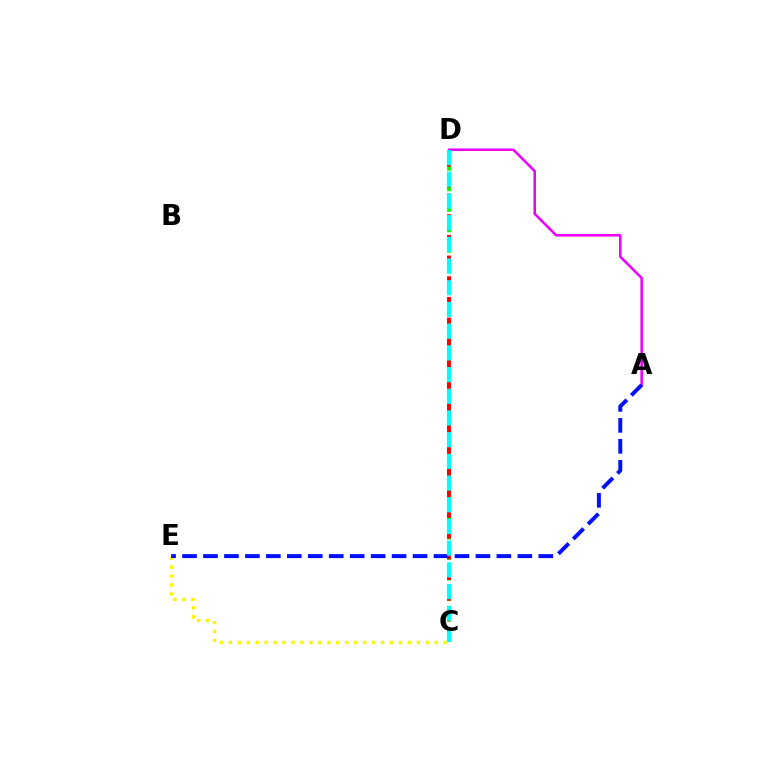{('A', 'D'): [{'color': '#ee00ff', 'line_style': 'solid', 'thickness': 1.84}], ('C', 'E'): [{'color': '#fcf500', 'line_style': 'dotted', 'thickness': 2.43}], ('C', 'D'): [{'color': '#08ff00', 'line_style': 'dashed', 'thickness': 2.78}, {'color': '#ff0000', 'line_style': 'dashed', 'thickness': 2.81}, {'color': '#00fff6', 'line_style': 'dashed', 'thickness': 2.95}], ('A', 'E'): [{'color': '#0010ff', 'line_style': 'dashed', 'thickness': 2.85}]}